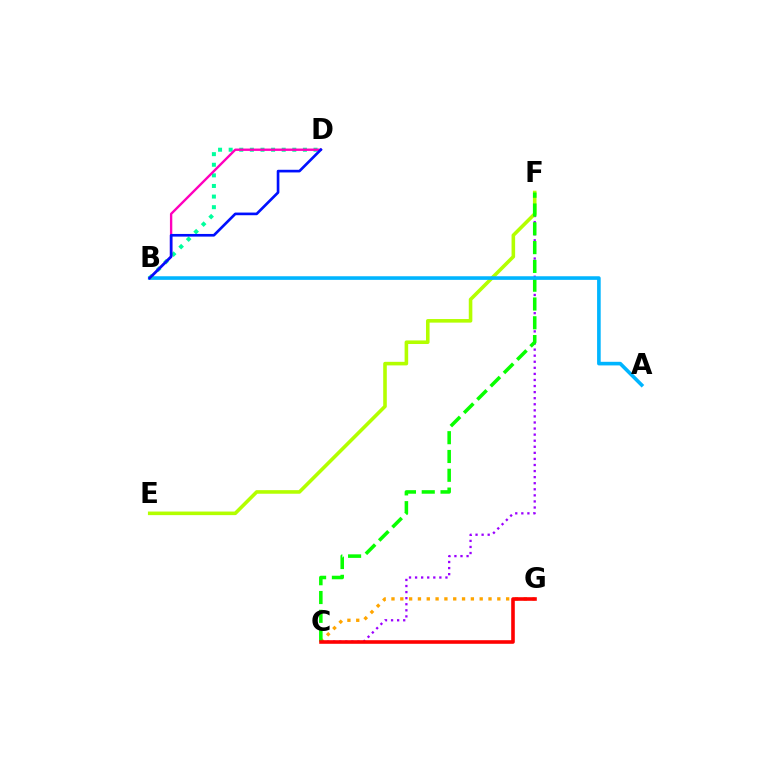{('C', 'G'): [{'color': '#ffa500', 'line_style': 'dotted', 'thickness': 2.4}, {'color': '#ff0000', 'line_style': 'solid', 'thickness': 2.59}], ('C', 'F'): [{'color': '#9b00ff', 'line_style': 'dotted', 'thickness': 1.65}, {'color': '#08ff00', 'line_style': 'dashed', 'thickness': 2.55}], ('E', 'F'): [{'color': '#b3ff00', 'line_style': 'solid', 'thickness': 2.58}], ('A', 'B'): [{'color': '#00b5ff', 'line_style': 'solid', 'thickness': 2.6}], ('B', 'D'): [{'color': '#00ff9d', 'line_style': 'dotted', 'thickness': 2.88}, {'color': '#ff00bd', 'line_style': 'solid', 'thickness': 1.7}, {'color': '#0010ff', 'line_style': 'solid', 'thickness': 1.91}]}